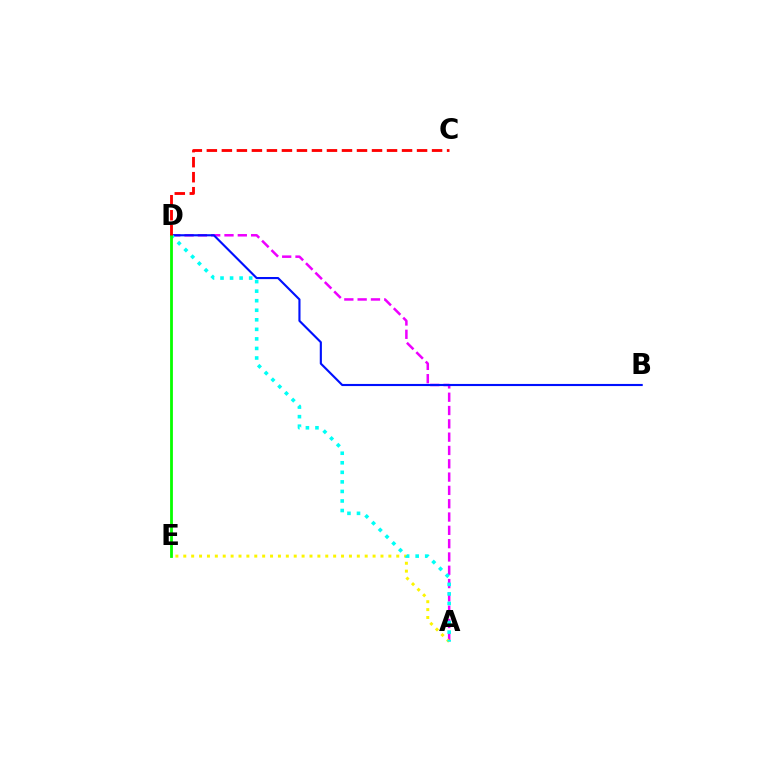{('A', 'D'): [{'color': '#ee00ff', 'line_style': 'dashed', 'thickness': 1.81}, {'color': '#00fff6', 'line_style': 'dotted', 'thickness': 2.59}], ('A', 'E'): [{'color': '#fcf500', 'line_style': 'dotted', 'thickness': 2.14}], ('B', 'D'): [{'color': '#0010ff', 'line_style': 'solid', 'thickness': 1.53}], ('D', 'E'): [{'color': '#08ff00', 'line_style': 'solid', 'thickness': 2.01}], ('C', 'D'): [{'color': '#ff0000', 'line_style': 'dashed', 'thickness': 2.04}]}